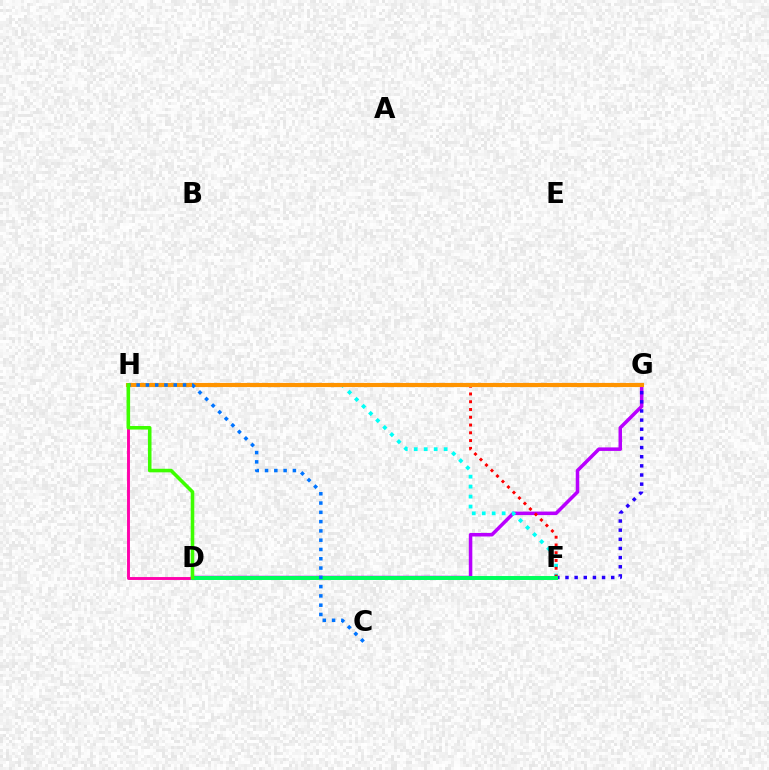{('G', 'H'): [{'color': '#d1ff00', 'line_style': 'solid', 'thickness': 1.75}, {'color': '#ff9400', 'line_style': 'solid', 'thickness': 2.97}], ('D', 'G'): [{'color': '#b900ff', 'line_style': 'solid', 'thickness': 2.54}], ('D', 'H'): [{'color': '#ff00ac', 'line_style': 'solid', 'thickness': 2.09}, {'color': '#3dff00', 'line_style': 'solid', 'thickness': 2.57}], ('F', 'H'): [{'color': '#00fff6', 'line_style': 'dotted', 'thickness': 2.71}, {'color': '#ff0000', 'line_style': 'dotted', 'thickness': 2.11}], ('F', 'G'): [{'color': '#2500ff', 'line_style': 'dotted', 'thickness': 2.49}], ('D', 'F'): [{'color': '#00ff5c', 'line_style': 'solid', 'thickness': 2.85}], ('C', 'H'): [{'color': '#0074ff', 'line_style': 'dotted', 'thickness': 2.52}]}